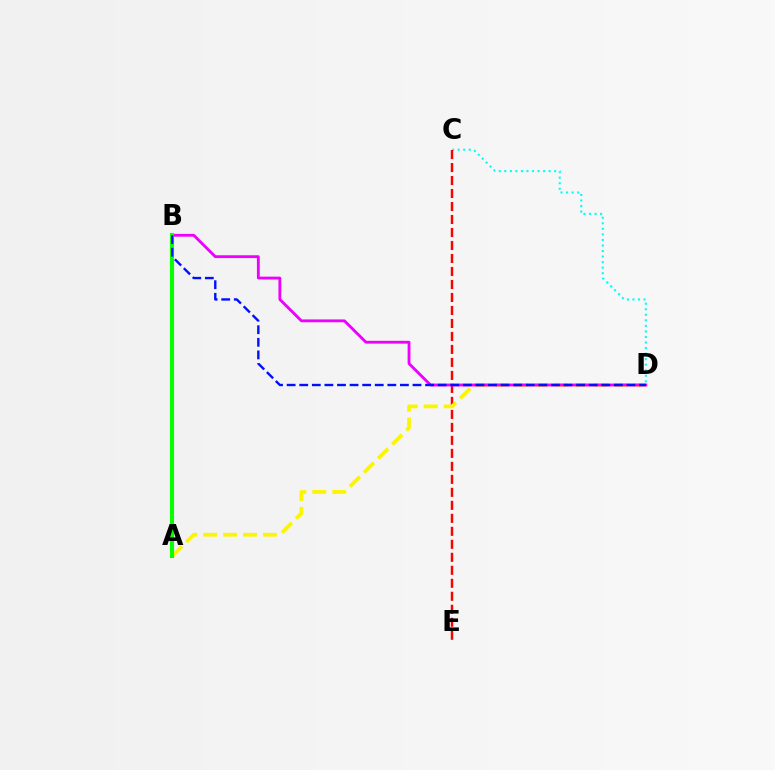{('C', 'D'): [{'color': '#00fff6', 'line_style': 'dotted', 'thickness': 1.51}], ('C', 'E'): [{'color': '#ff0000', 'line_style': 'dashed', 'thickness': 1.77}], ('A', 'D'): [{'color': '#fcf500', 'line_style': 'dashed', 'thickness': 2.7}], ('B', 'D'): [{'color': '#ee00ff', 'line_style': 'solid', 'thickness': 2.04}, {'color': '#0010ff', 'line_style': 'dashed', 'thickness': 1.71}], ('A', 'B'): [{'color': '#08ff00', 'line_style': 'solid', 'thickness': 2.94}]}